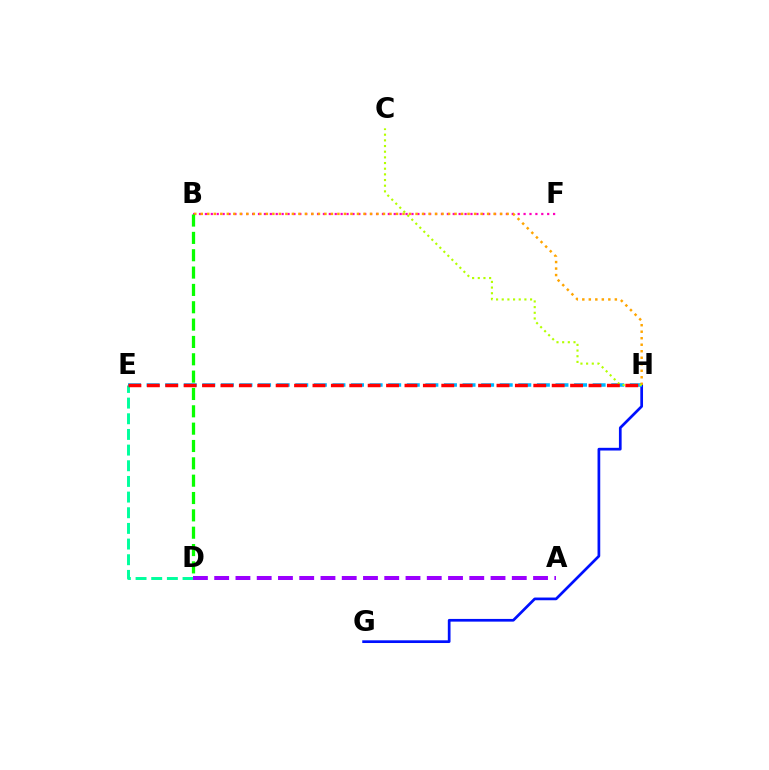{('B', 'F'): [{'color': '#ff00bd', 'line_style': 'dotted', 'thickness': 1.6}], ('G', 'H'): [{'color': '#0010ff', 'line_style': 'solid', 'thickness': 1.95}], ('D', 'E'): [{'color': '#00ff9d', 'line_style': 'dashed', 'thickness': 2.13}], ('E', 'H'): [{'color': '#00b5ff', 'line_style': 'dashed', 'thickness': 2.52}, {'color': '#ff0000', 'line_style': 'dashed', 'thickness': 2.5}], ('B', 'H'): [{'color': '#ffa500', 'line_style': 'dotted', 'thickness': 1.77}], ('C', 'H'): [{'color': '#b3ff00', 'line_style': 'dotted', 'thickness': 1.54}], ('B', 'D'): [{'color': '#08ff00', 'line_style': 'dashed', 'thickness': 2.36}], ('A', 'D'): [{'color': '#9b00ff', 'line_style': 'dashed', 'thickness': 2.89}]}